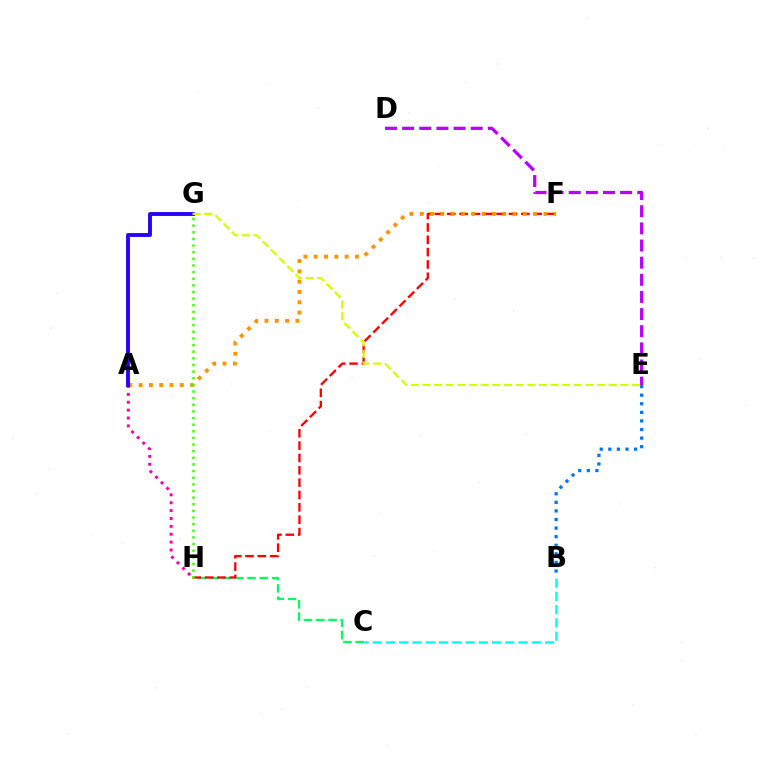{('A', 'H'): [{'color': '#ff00ac', 'line_style': 'dotted', 'thickness': 2.14}], ('B', 'C'): [{'color': '#00fff6', 'line_style': 'dashed', 'thickness': 1.8}], ('C', 'H'): [{'color': '#00ff5c', 'line_style': 'dashed', 'thickness': 1.67}], ('F', 'H'): [{'color': '#ff0000', 'line_style': 'dashed', 'thickness': 1.68}], ('B', 'E'): [{'color': '#0074ff', 'line_style': 'dotted', 'thickness': 2.33}], ('A', 'F'): [{'color': '#ff9400', 'line_style': 'dotted', 'thickness': 2.8}], ('G', 'H'): [{'color': '#3dff00', 'line_style': 'dotted', 'thickness': 1.8}], ('A', 'G'): [{'color': '#2500ff', 'line_style': 'solid', 'thickness': 2.79}], ('D', 'E'): [{'color': '#b900ff', 'line_style': 'dashed', 'thickness': 2.33}], ('E', 'G'): [{'color': '#d1ff00', 'line_style': 'dashed', 'thickness': 1.58}]}